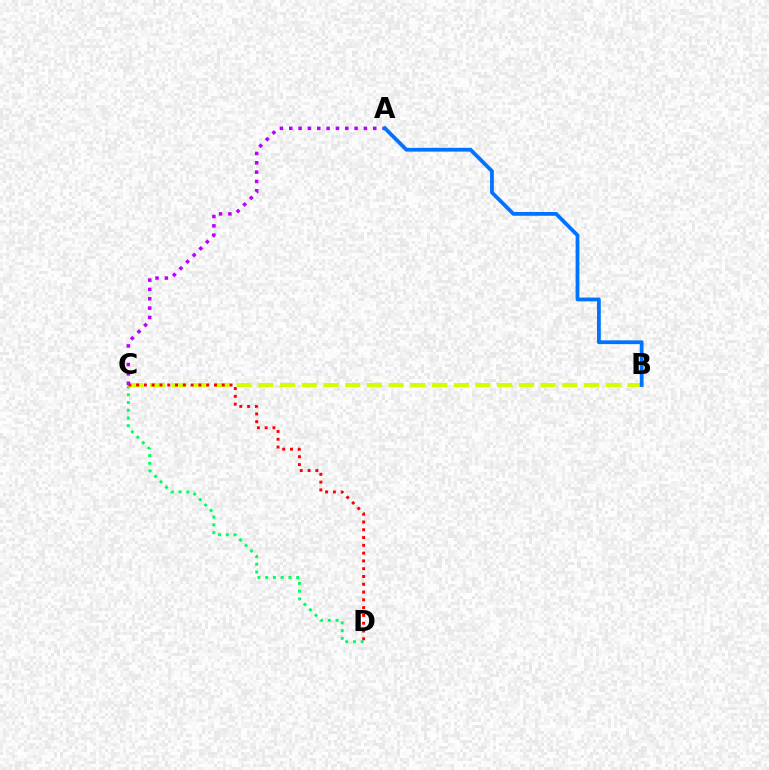{('C', 'D'): [{'color': '#00ff5c', 'line_style': 'dotted', 'thickness': 2.1}, {'color': '#ff0000', 'line_style': 'dotted', 'thickness': 2.12}], ('B', 'C'): [{'color': '#d1ff00', 'line_style': 'dashed', 'thickness': 2.95}], ('A', 'C'): [{'color': '#b900ff', 'line_style': 'dotted', 'thickness': 2.54}], ('A', 'B'): [{'color': '#0074ff', 'line_style': 'solid', 'thickness': 2.72}]}